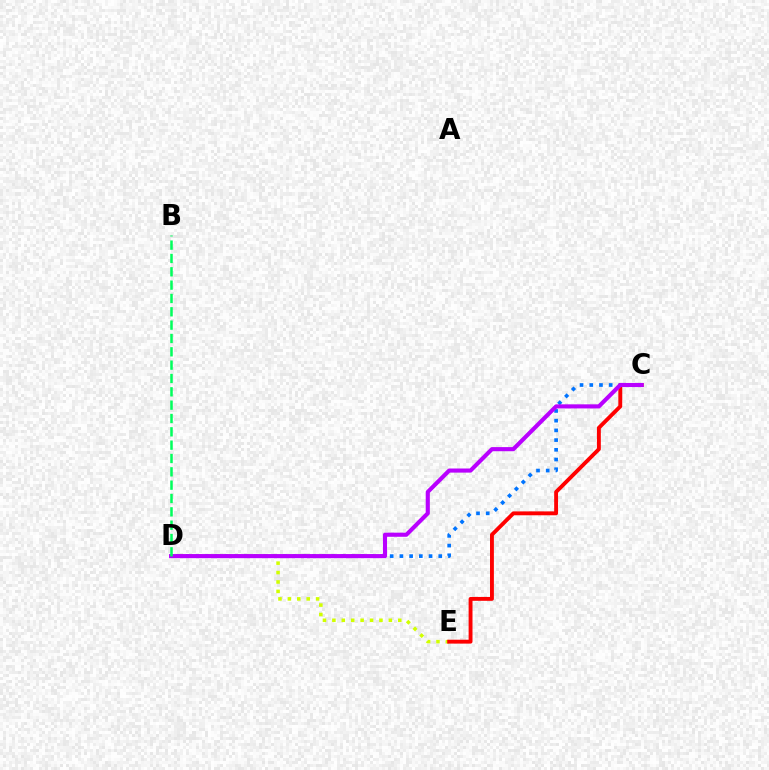{('C', 'D'): [{'color': '#0074ff', 'line_style': 'dotted', 'thickness': 2.64}, {'color': '#b900ff', 'line_style': 'solid', 'thickness': 2.96}], ('D', 'E'): [{'color': '#d1ff00', 'line_style': 'dotted', 'thickness': 2.56}], ('C', 'E'): [{'color': '#ff0000', 'line_style': 'solid', 'thickness': 2.79}], ('B', 'D'): [{'color': '#00ff5c', 'line_style': 'dashed', 'thickness': 1.81}]}